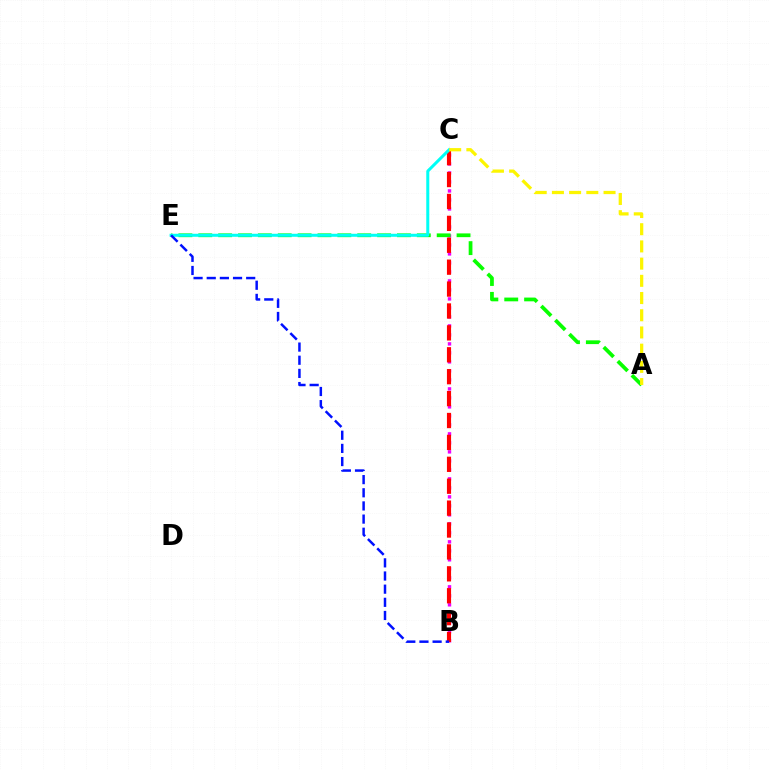{('B', 'C'): [{'color': '#ee00ff', 'line_style': 'dotted', 'thickness': 2.44}, {'color': '#ff0000', 'line_style': 'dashed', 'thickness': 2.98}], ('A', 'E'): [{'color': '#08ff00', 'line_style': 'dashed', 'thickness': 2.7}], ('C', 'E'): [{'color': '#00fff6', 'line_style': 'solid', 'thickness': 2.18}], ('A', 'C'): [{'color': '#fcf500', 'line_style': 'dashed', 'thickness': 2.34}], ('B', 'E'): [{'color': '#0010ff', 'line_style': 'dashed', 'thickness': 1.79}]}